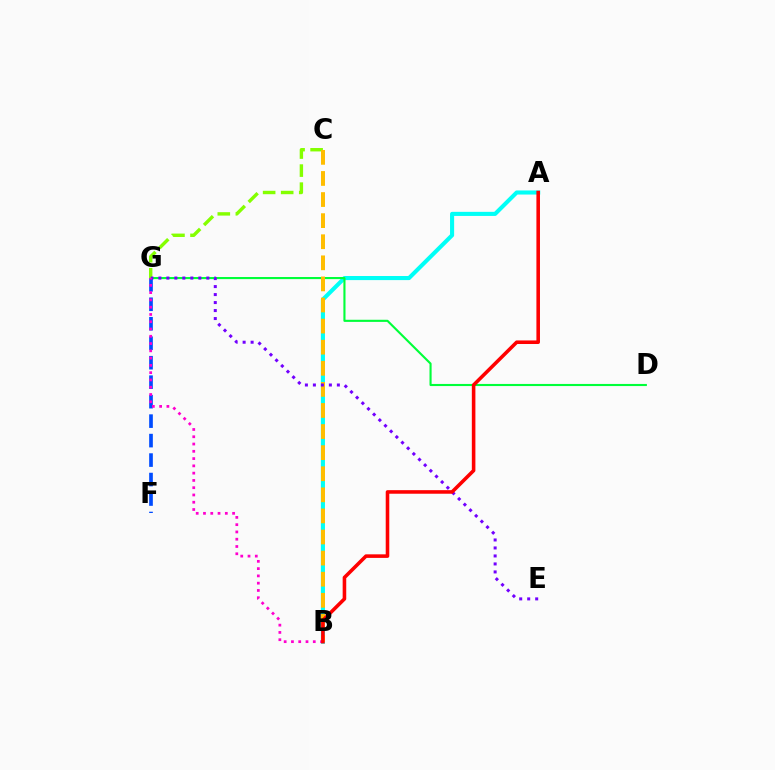{('A', 'B'): [{'color': '#00fff6', 'line_style': 'solid', 'thickness': 2.94}, {'color': '#ff0000', 'line_style': 'solid', 'thickness': 2.57}], ('F', 'G'): [{'color': '#004bff', 'line_style': 'dashed', 'thickness': 2.65}], ('D', 'G'): [{'color': '#00ff39', 'line_style': 'solid', 'thickness': 1.52}], ('C', 'G'): [{'color': '#84ff00', 'line_style': 'dashed', 'thickness': 2.45}], ('B', 'C'): [{'color': '#ffbd00', 'line_style': 'dashed', 'thickness': 2.87}], ('E', 'G'): [{'color': '#7200ff', 'line_style': 'dotted', 'thickness': 2.17}], ('B', 'G'): [{'color': '#ff00cf', 'line_style': 'dotted', 'thickness': 1.98}]}